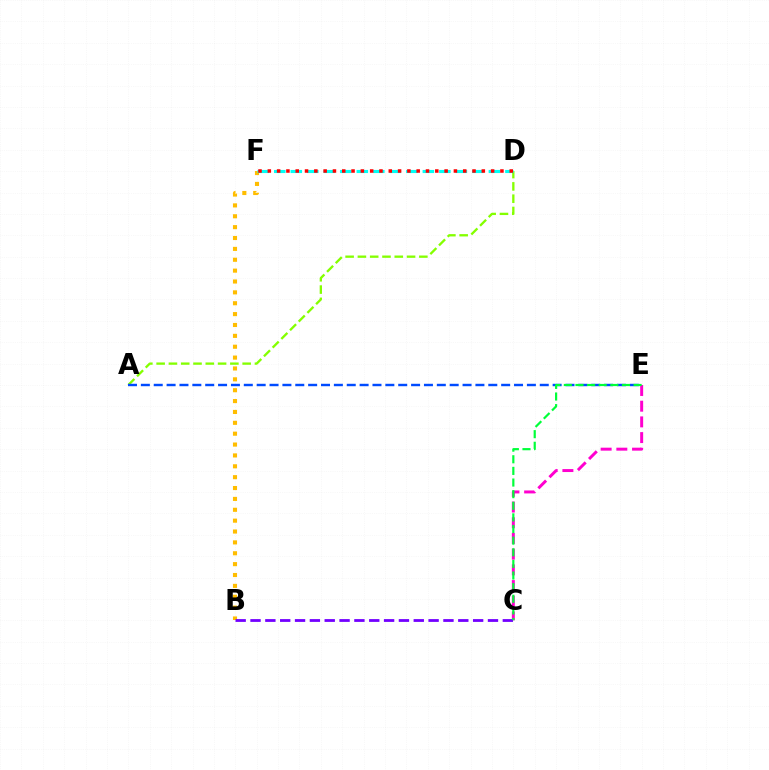{('B', 'F'): [{'color': '#ffbd00', 'line_style': 'dotted', 'thickness': 2.95}], ('A', 'D'): [{'color': '#84ff00', 'line_style': 'dashed', 'thickness': 1.67}], ('A', 'E'): [{'color': '#004bff', 'line_style': 'dashed', 'thickness': 1.75}], ('C', 'E'): [{'color': '#ff00cf', 'line_style': 'dashed', 'thickness': 2.13}, {'color': '#00ff39', 'line_style': 'dashed', 'thickness': 1.58}], ('D', 'F'): [{'color': '#00fff6', 'line_style': 'dashed', 'thickness': 2.24}, {'color': '#ff0000', 'line_style': 'dotted', 'thickness': 2.53}], ('B', 'C'): [{'color': '#7200ff', 'line_style': 'dashed', 'thickness': 2.02}]}